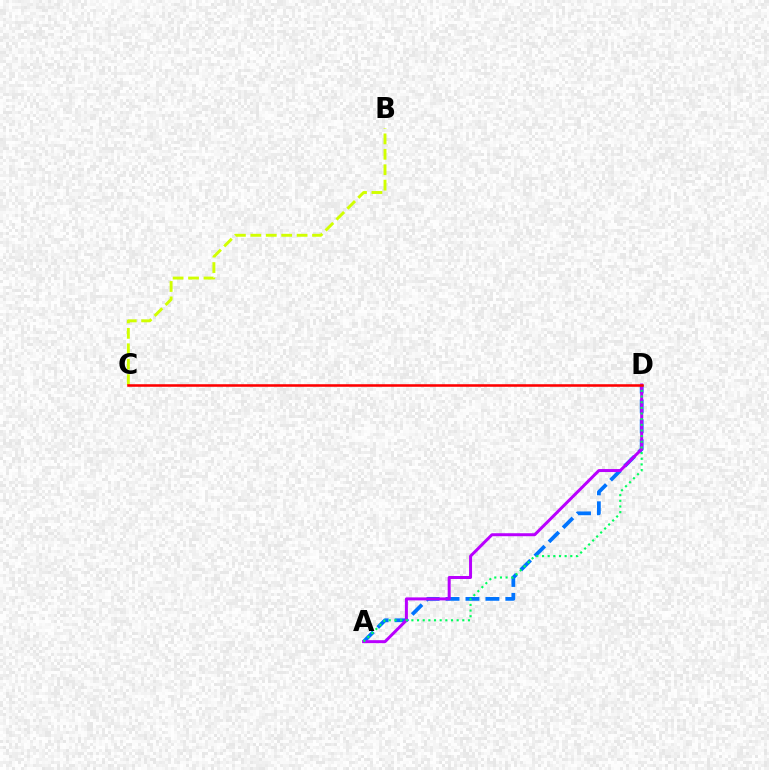{('A', 'D'): [{'color': '#0074ff', 'line_style': 'dashed', 'thickness': 2.71}, {'color': '#b900ff', 'line_style': 'solid', 'thickness': 2.15}, {'color': '#00ff5c', 'line_style': 'dotted', 'thickness': 1.54}], ('B', 'C'): [{'color': '#d1ff00', 'line_style': 'dashed', 'thickness': 2.1}], ('C', 'D'): [{'color': '#ff0000', 'line_style': 'solid', 'thickness': 1.85}]}